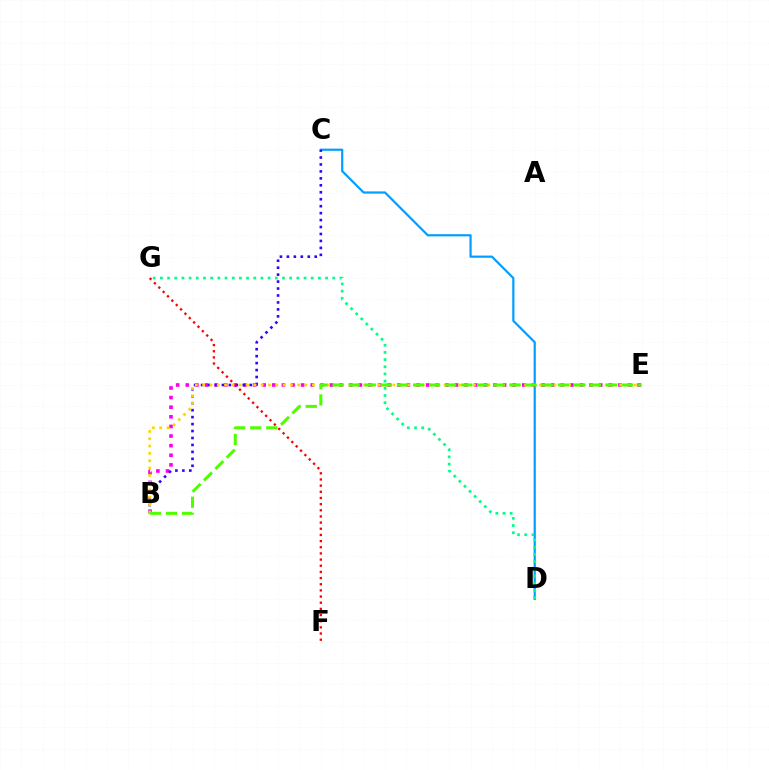{('C', 'D'): [{'color': '#009eff', 'line_style': 'solid', 'thickness': 1.58}], ('D', 'G'): [{'color': '#00ff86', 'line_style': 'dotted', 'thickness': 1.95}], ('B', 'E'): [{'color': '#ff00ed', 'line_style': 'dotted', 'thickness': 2.61}, {'color': '#ffd500', 'line_style': 'dotted', 'thickness': 1.99}, {'color': '#4fff00', 'line_style': 'dashed', 'thickness': 2.19}], ('B', 'C'): [{'color': '#3700ff', 'line_style': 'dotted', 'thickness': 1.89}], ('F', 'G'): [{'color': '#ff0000', 'line_style': 'dotted', 'thickness': 1.67}]}